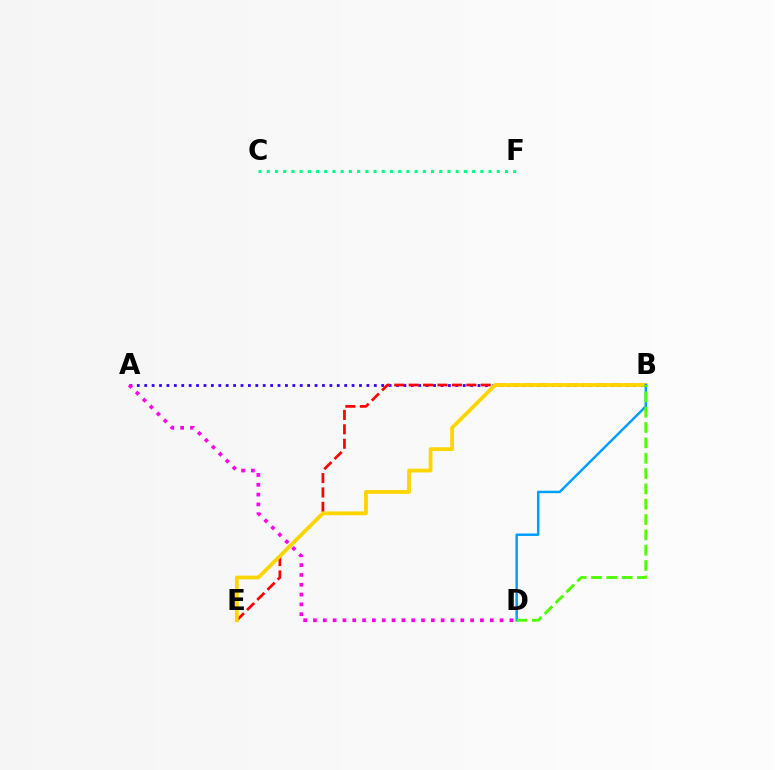{('A', 'B'): [{'color': '#3700ff', 'line_style': 'dotted', 'thickness': 2.01}], ('A', 'D'): [{'color': '#ff00ed', 'line_style': 'dotted', 'thickness': 2.67}], ('B', 'E'): [{'color': '#ff0000', 'line_style': 'dashed', 'thickness': 1.96}, {'color': '#ffd500', 'line_style': 'solid', 'thickness': 2.73}], ('C', 'F'): [{'color': '#00ff86', 'line_style': 'dotted', 'thickness': 2.23}], ('B', 'D'): [{'color': '#009eff', 'line_style': 'solid', 'thickness': 1.78}, {'color': '#4fff00', 'line_style': 'dashed', 'thickness': 2.08}]}